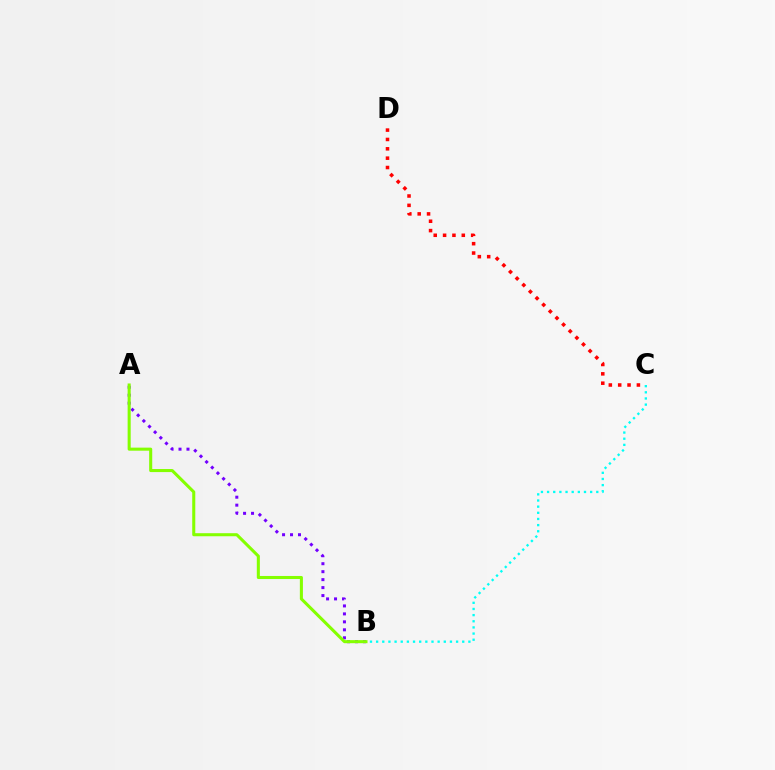{('B', 'C'): [{'color': '#00fff6', 'line_style': 'dotted', 'thickness': 1.67}], ('A', 'B'): [{'color': '#7200ff', 'line_style': 'dotted', 'thickness': 2.16}, {'color': '#84ff00', 'line_style': 'solid', 'thickness': 2.2}], ('C', 'D'): [{'color': '#ff0000', 'line_style': 'dotted', 'thickness': 2.54}]}